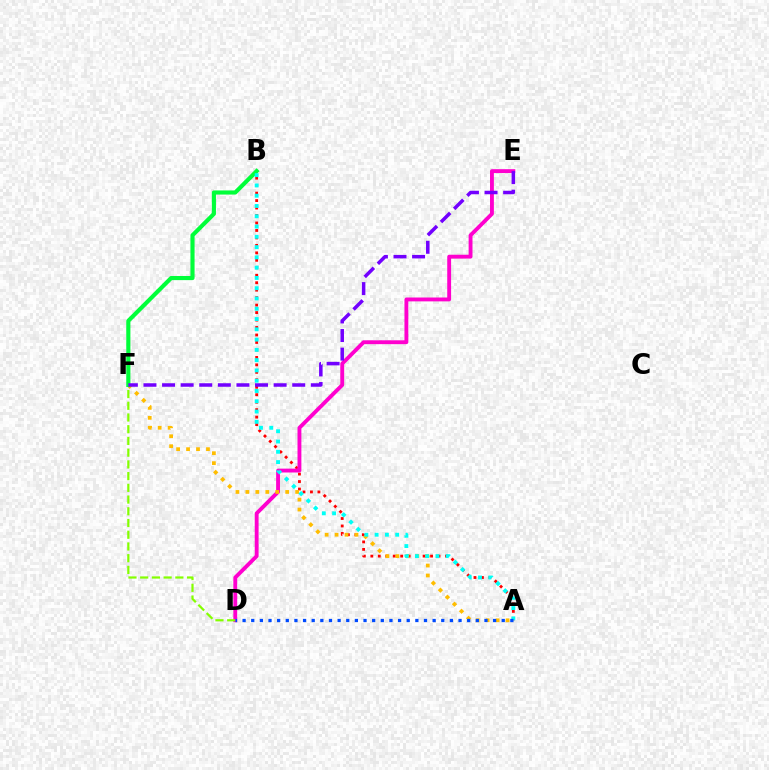{('A', 'B'): [{'color': '#ff0000', 'line_style': 'dotted', 'thickness': 2.03}, {'color': '#00fff6', 'line_style': 'dotted', 'thickness': 2.79}], ('D', 'E'): [{'color': '#ff00cf', 'line_style': 'solid', 'thickness': 2.78}], ('D', 'F'): [{'color': '#84ff00', 'line_style': 'dashed', 'thickness': 1.59}], ('A', 'F'): [{'color': '#ffbd00', 'line_style': 'dotted', 'thickness': 2.7}], ('B', 'F'): [{'color': '#00ff39', 'line_style': 'solid', 'thickness': 2.98}], ('E', 'F'): [{'color': '#7200ff', 'line_style': 'dashed', 'thickness': 2.53}], ('A', 'D'): [{'color': '#004bff', 'line_style': 'dotted', 'thickness': 2.35}]}